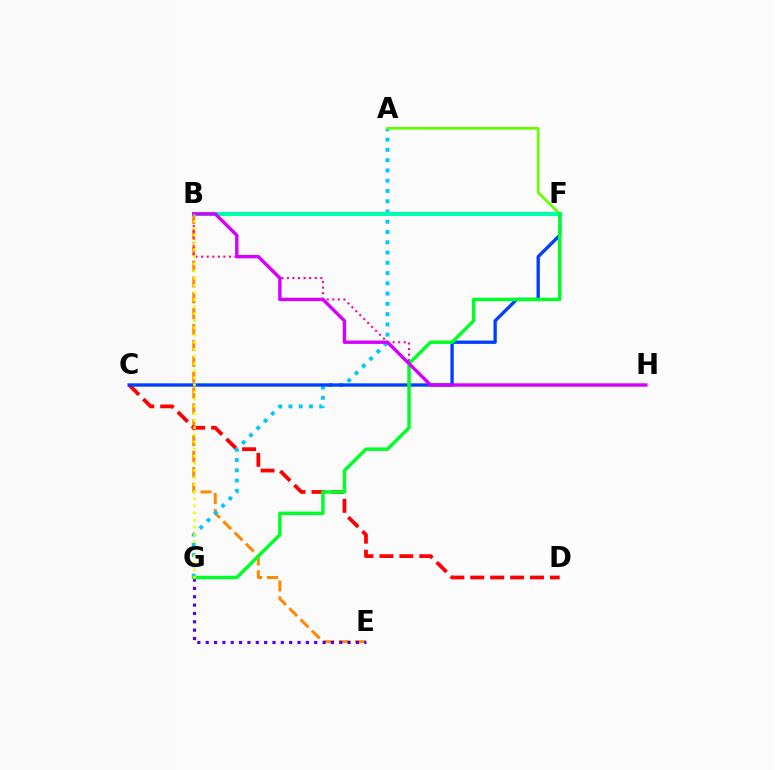{('B', 'E'): [{'color': '#ff8800', 'line_style': 'dashed', 'thickness': 2.16}], ('C', 'D'): [{'color': '#ff0000', 'line_style': 'dashed', 'thickness': 2.71}], ('B', 'H'): [{'color': '#ff00a0', 'line_style': 'dotted', 'thickness': 1.51}, {'color': '#d600ff', 'line_style': 'solid', 'thickness': 2.44}], ('A', 'G'): [{'color': '#00c7ff', 'line_style': 'dotted', 'thickness': 2.79}], ('E', 'G'): [{'color': '#4f00ff', 'line_style': 'dotted', 'thickness': 2.27}], ('A', 'F'): [{'color': '#66ff00', 'line_style': 'solid', 'thickness': 1.96}], ('C', 'F'): [{'color': '#003fff', 'line_style': 'solid', 'thickness': 2.39}], ('B', 'F'): [{'color': '#00ffaf', 'line_style': 'solid', 'thickness': 2.94}], ('F', 'G'): [{'color': '#00ff27', 'line_style': 'solid', 'thickness': 2.48}], ('B', 'G'): [{'color': '#eeff00', 'line_style': 'dotted', 'thickness': 1.93}]}